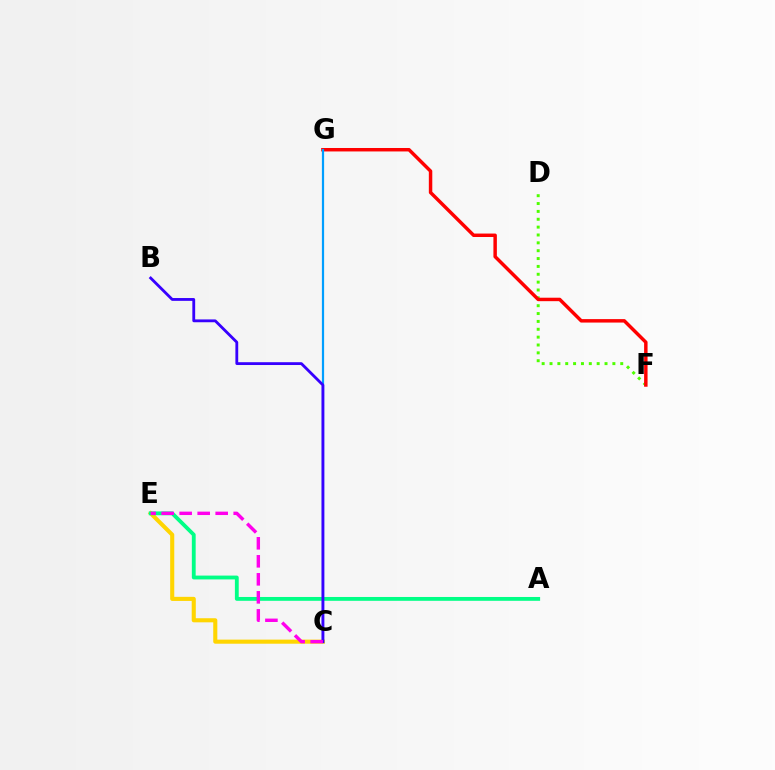{('C', 'E'): [{'color': '#ffd500', 'line_style': 'solid', 'thickness': 2.95}, {'color': '#ff00ed', 'line_style': 'dashed', 'thickness': 2.45}], ('D', 'F'): [{'color': '#4fff00', 'line_style': 'dotted', 'thickness': 2.14}], ('F', 'G'): [{'color': '#ff0000', 'line_style': 'solid', 'thickness': 2.49}], ('A', 'E'): [{'color': '#00ff86', 'line_style': 'solid', 'thickness': 2.76}], ('C', 'G'): [{'color': '#009eff', 'line_style': 'solid', 'thickness': 1.6}], ('B', 'C'): [{'color': '#3700ff', 'line_style': 'solid', 'thickness': 2.03}]}